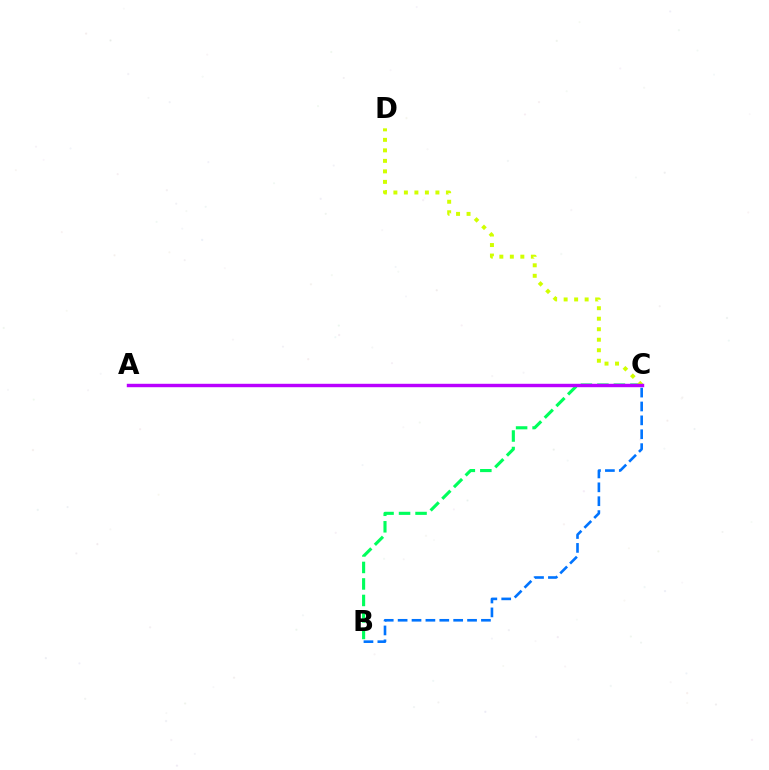{('A', 'C'): [{'color': '#ff0000', 'line_style': 'dashed', 'thickness': 1.89}, {'color': '#b900ff', 'line_style': 'solid', 'thickness': 2.46}], ('B', 'C'): [{'color': '#00ff5c', 'line_style': 'dashed', 'thickness': 2.24}, {'color': '#0074ff', 'line_style': 'dashed', 'thickness': 1.89}], ('C', 'D'): [{'color': '#d1ff00', 'line_style': 'dotted', 'thickness': 2.85}]}